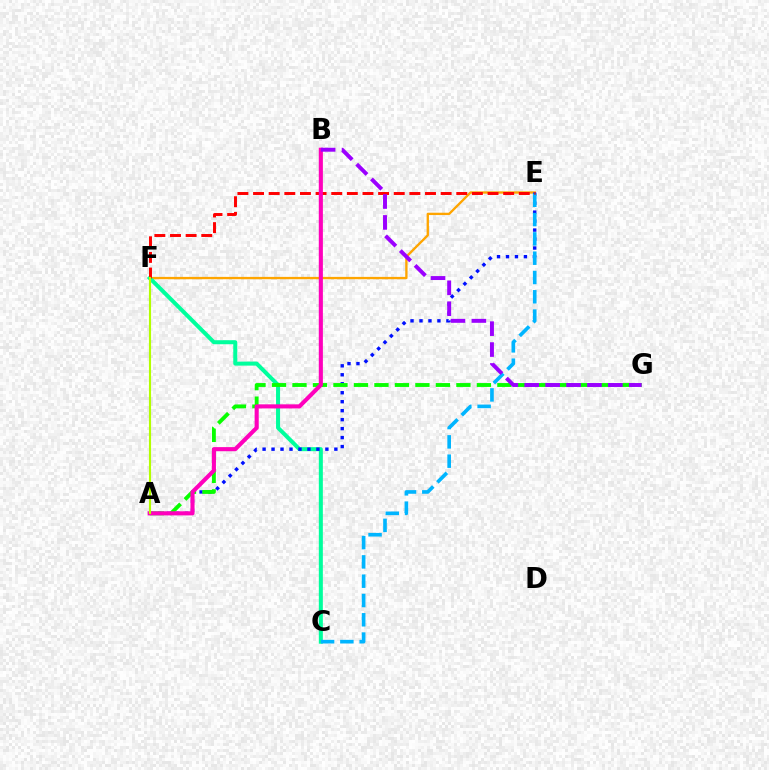{('E', 'F'): [{'color': '#ffa500', 'line_style': 'solid', 'thickness': 1.68}, {'color': '#ff0000', 'line_style': 'dashed', 'thickness': 2.12}], ('C', 'F'): [{'color': '#00ff9d', 'line_style': 'solid', 'thickness': 2.9}], ('A', 'E'): [{'color': '#0010ff', 'line_style': 'dotted', 'thickness': 2.44}], ('A', 'G'): [{'color': '#08ff00', 'line_style': 'dashed', 'thickness': 2.78}], ('C', 'E'): [{'color': '#00b5ff', 'line_style': 'dashed', 'thickness': 2.62}], ('A', 'B'): [{'color': '#ff00bd', 'line_style': 'solid', 'thickness': 2.95}], ('A', 'F'): [{'color': '#b3ff00', 'line_style': 'solid', 'thickness': 1.53}], ('B', 'G'): [{'color': '#9b00ff', 'line_style': 'dashed', 'thickness': 2.84}]}